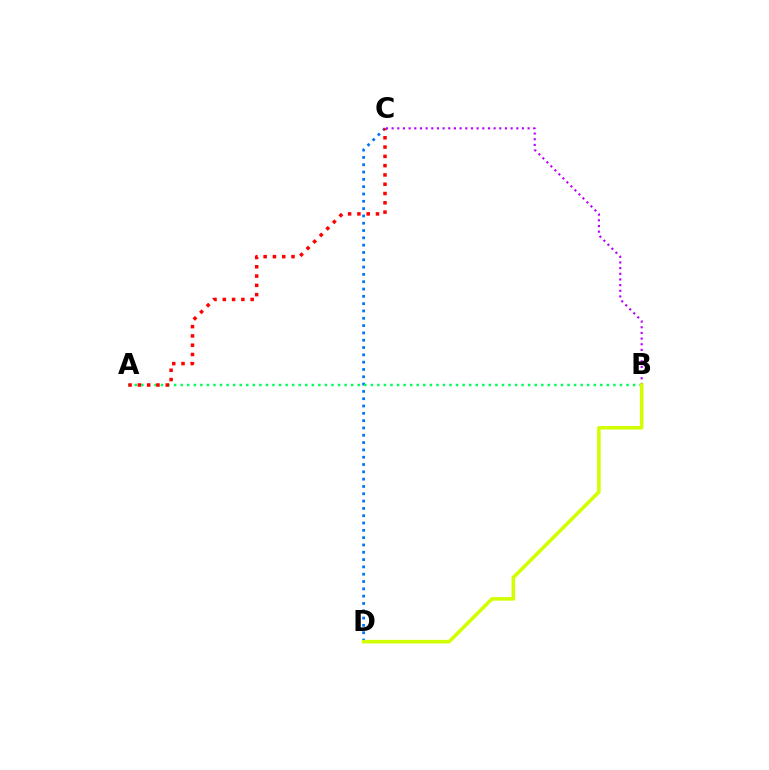{('C', 'D'): [{'color': '#0074ff', 'line_style': 'dotted', 'thickness': 1.99}], ('A', 'B'): [{'color': '#00ff5c', 'line_style': 'dotted', 'thickness': 1.78}], ('A', 'C'): [{'color': '#ff0000', 'line_style': 'dotted', 'thickness': 2.52}], ('B', 'C'): [{'color': '#b900ff', 'line_style': 'dotted', 'thickness': 1.54}], ('B', 'D'): [{'color': '#d1ff00', 'line_style': 'solid', 'thickness': 2.57}]}